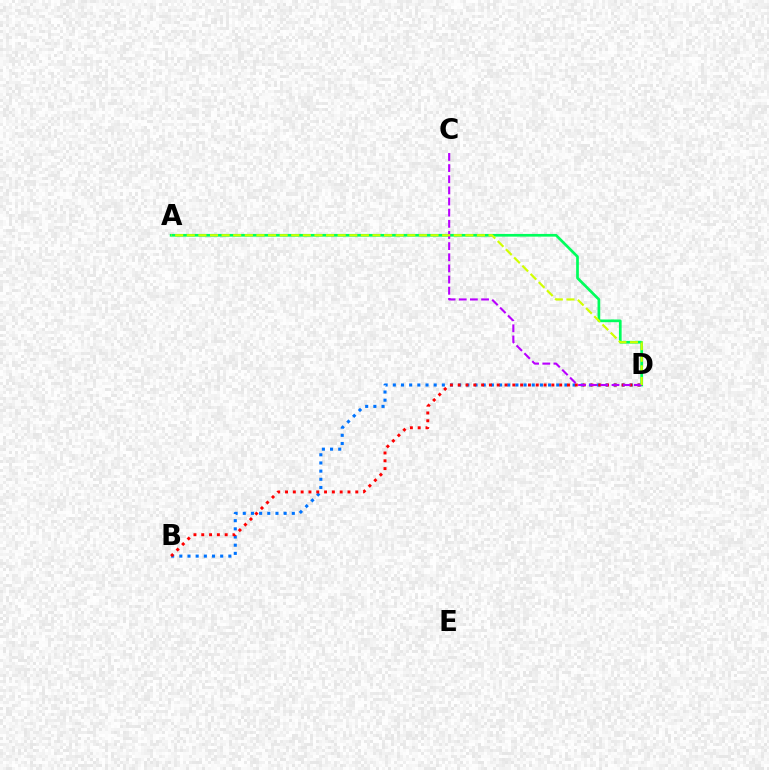{('B', 'D'): [{'color': '#0074ff', 'line_style': 'dotted', 'thickness': 2.22}, {'color': '#ff0000', 'line_style': 'dotted', 'thickness': 2.12}], ('A', 'D'): [{'color': '#00ff5c', 'line_style': 'solid', 'thickness': 1.95}, {'color': '#d1ff00', 'line_style': 'dashed', 'thickness': 1.58}], ('C', 'D'): [{'color': '#b900ff', 'line_style': 'dashed', 'thickness': 1.51}]}